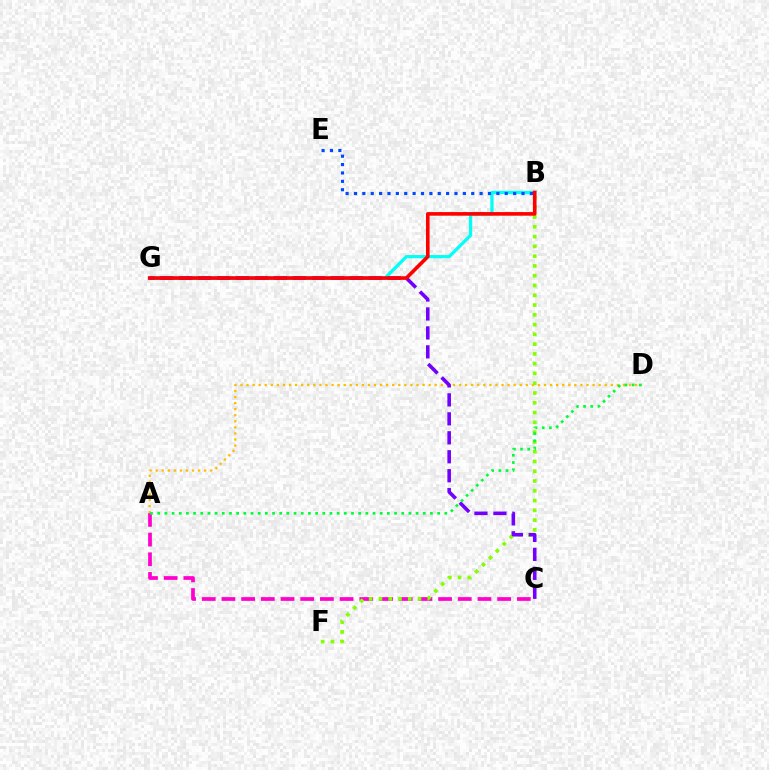{('A', 'C'): [{'color': '#ff00cf', 'line_style': 'dashed', 'thickness': 2.68}], ('B', 'G'): [{'color': '#00fff6', 'line_style': 'solid', 'thickness': 2.34}, {'color': '#ff0000', 'line_style': 'solid', 'thickness': 2.61}], ('B', 'E'): [{'color': '#004bff', 'line_style': 'dotted', 'thickness': 2.28}], ('A', 'D'): [{'color': '#ffbd00', 'line_style': 'dotted', 'thickness': 1.65}, {'color': '#00ff39', 'line_style': 'dotted', 'thickness': 1.95}], ('B', 'F'): [{'color': '#84ff00', 'line_style': 'dotted', 'thickness': 2.66}], ('C', 'G'): [{'color': '#7200ff', 'line_style': 'dashed', 'thickness': 2.58}]}